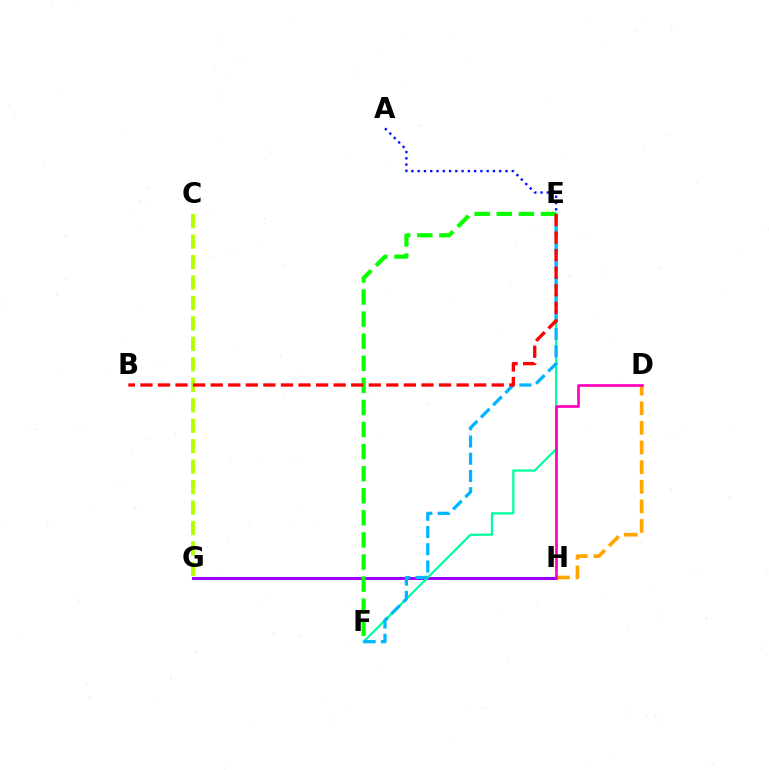{('G', 'H'): [{'color': '#9b00ff', 'line_style': 'solid', 'thickness': 2.18}], ('C', 'G'): [{'color': '#b3ff00', 'line_style': 'dashed', 'thickness': 2.78}], ('E', 'F'): [{'color': '#00ff9d', 'line_style': 'solid', 'thickness': 1.61}, {'color': '#00b5ff', 'line_style': 'dashed', 'thickness': 2.34}, {'color': '#08ff00', 'line_style': 'dashed', 'thickness': 3.0}], ('D', 'H'): [{'color': '#ffa500', 'line_style': 'dashed', 'thickness': 2.66}, {'color': '#ff00bd', 'line_style': 'solid', 'thickness': 1.93}], ('A', 'E'): [{'color': '#0010ff', 'line_style': 'dotted', 'thickness': 1.7}], ('B', 'E'): [{'color': '#ff0000', 'line_style': 'dashed', 'thickness': 2.39}]}